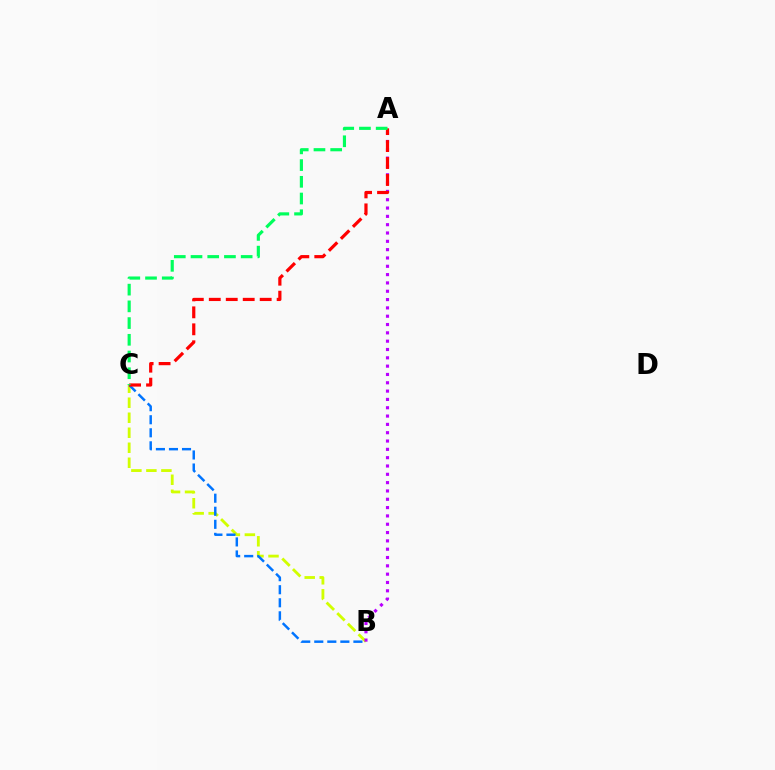{('B', 'C'): [{'color': '#d1ff00', 'line_style': 'dashed', 'thickness': 2.04}, {'color': '#0074ff', 'line_style': 'dashed', 'thickness': 1.77}], ('A', 'B'): [{'color': '#b900ff', 'line_style': 'dotted', 'thickness': 2.26}], ('A', 'C'): [{'color': '#ff0000', 'line_style': 'dashed', 'thickness': 2.3}, {'color': '#00ff5c', 'line_style': 'dashed', 'thickness': 2.27}]}